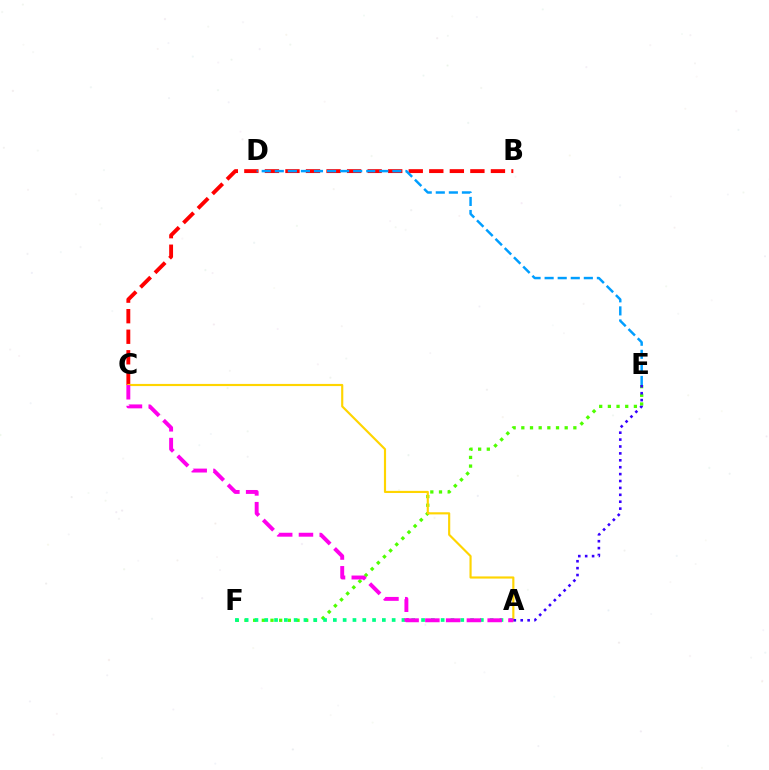{('B', 'C'): [{'color': '#ff0000', 'line_style': 'dashed', 'thickness': 2.79}], ('E', 'F'): [{'color': '#4fff00', 'line_style': 'dotted', 'thickness': 2.36}], ('D', 'E'): [{'color': '#009eff', 'line_style': 'dashed', 'thickness': 1.78}], ('A', 'C'): [{'color': '#ffd500', 'line_style': 'solid', 'thickness': 1.55}, {'color': '#ff00ed', 'line_style': 'dashed', 'thickness': 2.82}], ('A', 'F'): [{'color': '#00ff86', 'line_style': 'dotted', 'thickness': 2.66}], ('A', 'E'): [{'color': '#3700ff', 'line_style': 'dotted', 'thickness': 1.88}]}